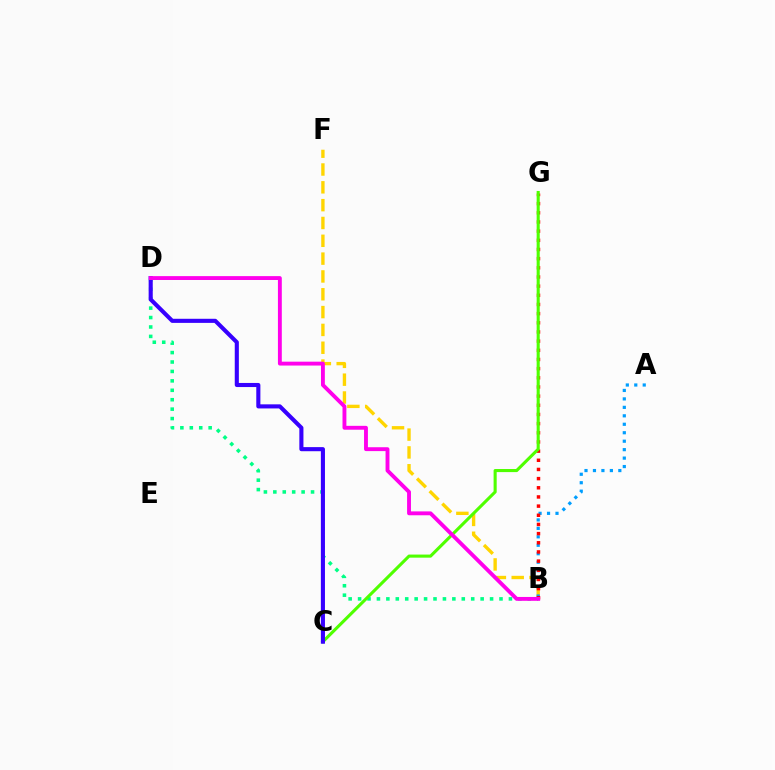{('B', 'F'): [{'color': '#ffd500', 'line_style': 'dashed', 'thickness': 2.42}], ('A', 'B'): [{'color': '#009eff', 'line_style': 'dotted', 'thickness': 2.3}], ('B', 'G'): [{'color': '#ff0000', 'line_style': 'dotted', 'thickness': 2.49}], ('B', 'D'): [{'color': '#00ff86', 'line_style': 'dotted', 'thickness': 2.56}, {'color': '#ff00ed', 'line_style': 'solid', 'thickness': 2.79}], ('C', 'G'): [{'color': '#4fff00', 'line_style': 'solid', 'thickness': 2.22}], ('C', 'D'): [{'color': '#3700ff', 'line_style': 'solid', 'thickness': 2.95}]}